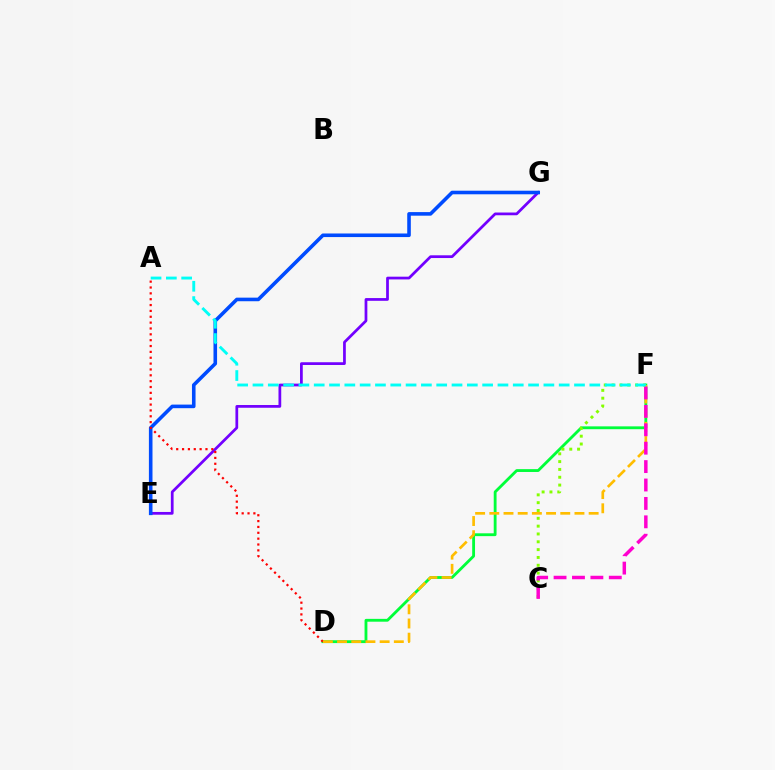{('D', 'F'): [{'color': '#00ff39', 'line_style': 'solid', 'thickness': 2.04}, {'color': '#ffbd00', 'line_style': 'dashed', 'thickness': 1.93}], ('E', 'G'): [{'color': '#7200ff', 'line_style': 'solid', 'thickness': 1.98}, {'color': '#004bff', 'line_style': 'solid', 'thickness': 2.58}], ('C', 'F'): [{'color': '#84ff00', 'line_style': 'dotted', 'thickness': 2.13}, {'color': '#ff00cf', 'line_style': 'dashed', 'thickness': 2.5}], ('A', 'D'): [{'color': '#ff0000', 'line_style': 'dotted', 'thickness': 1.59}], ('A', 'F'): [{'color': '#00fff6', 'line_style': 'dashed', 'thickness': 2.08}]}